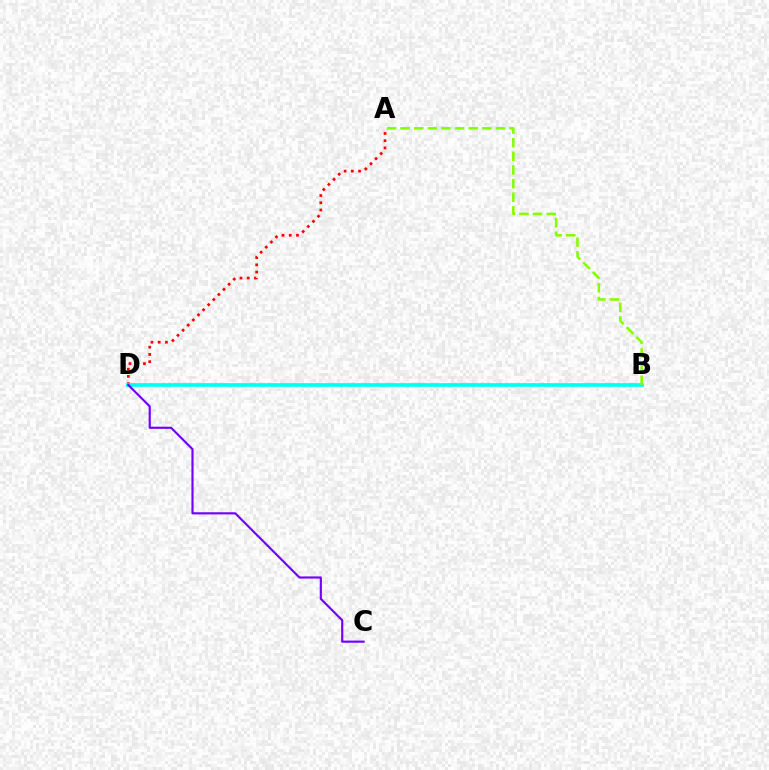{('A', 'D'): [{'color': '#ff0000', 'line_style': 'dotted', 'thickness': 1.96}], ('B', 'D'): [{'color': '#00fff6', 'line_style': 'solid', 'thickness': 2.68}], ('A', 'B'): [{'color': '#84ff00', 'line_style': 'dashed', 'thickness': 1.85}], ('C', 'D'): [{'color': '#7200ff', 'line_style': 'solid', 'thickness': 1.55}]}